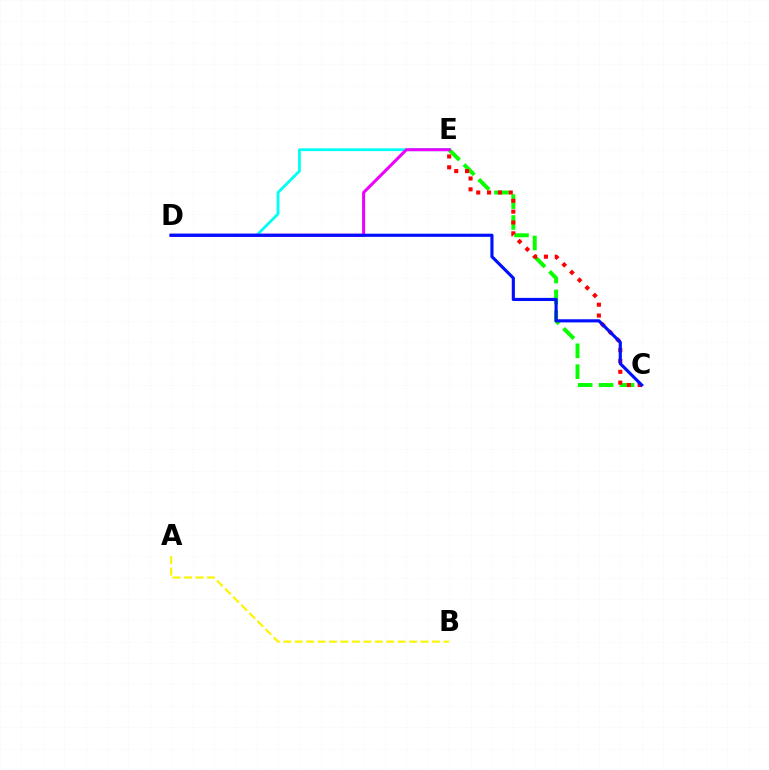{('D', 'E'): [{'color': '#00fff6', 'line_style': 'solid', 'thickness': 2.01}, {'color': '#ee00ff', 'line_style': 'solid', 'thickness': 2.17}], ('C', 'E'): [{'color': '#08ff00', 'line_style': 'dashed', 'thickness': 2.84}, {'color': '#ff0000', 'line_style': 'dotted', 'thickness': 2.95}], ('A', 'B'): [{'color': '#fcf500', 'line_style': 'dashed', 'thickness': 1.55}], ('C', 'D'): [{'color': '#0010ff', 'line_style': 'solid', 'thickness': 2.26}]}